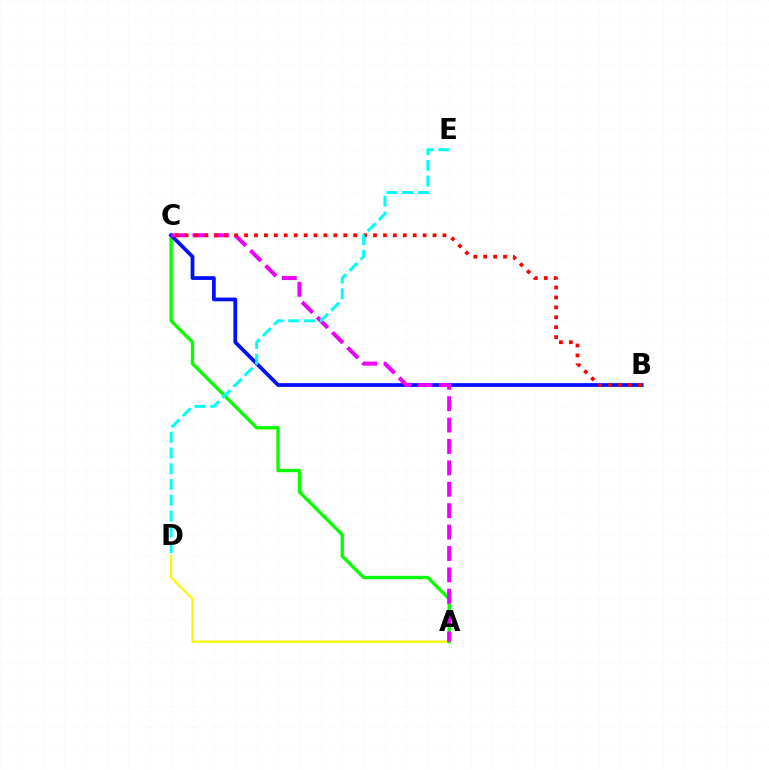{('A', 'D'): [{'color': '#fcf500', 'line_style': 'solid', 'thickness': 1.58}], ('A', 'C'): [{'color': '#08ff00', 'line_style': 'solid', 'thickness': 2.42}, {'color': '#ee00ff', 'line_style': 'dashed', 'thickness': 2.91}], ('B', 'C'): [{'color': '#0010ff', 'line_style': 'solid', 'thickness': 2.7}, {'color': '#ff0000', 'line_style': 'dotted', 'thickness': 2.69}], ('D', 'E'): [{'color': '#00fff6', 'line_style': 'dashed', 'thickness': 2.14}]}